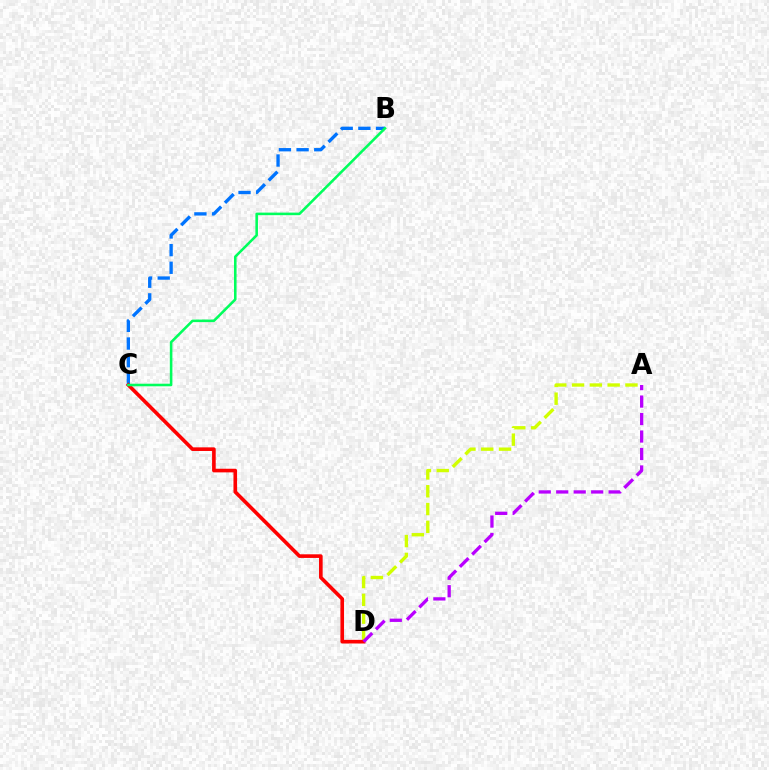{('A', 'D'): [{'color': '#d1ff00', 'line_style': 'dashed', 'thickness': 2.42}, {'color': '#b900ff', 'line_style': 'dashed', 'thickness': 2.37}], ('B', 'C'): [{'color': '#0074ff', 'line_style': 'dashed', 'thickness': 2.4}, {'color': '#00ff5c', 'line_style': 'solid', 'thickness': 1.85}], ('C', 'D'): [{'color': '#ff0000', 'line_style': 'solid', 'thickness': 2.61}]}